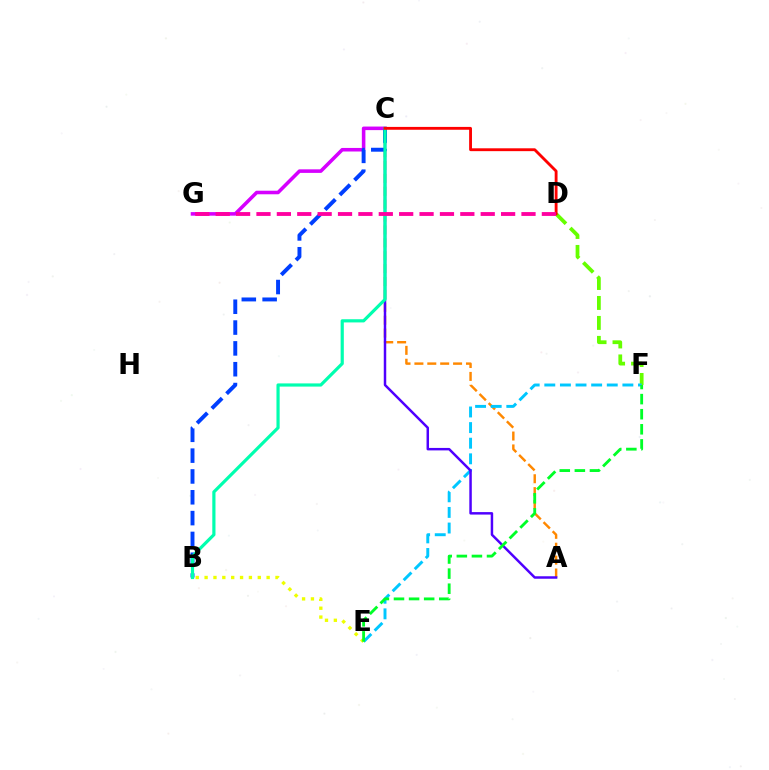{('A', 'C'): [{'color': '#ff8800', 'line_style': 'dashed', 'thickness': 1.75}, {'color': '#4f00ff', 'line_style': 'solid', 'thickness': 1.78}], ('D', 'F'): [{'color': '#66ff00', 'line_style': 'dashed', 'thickness': 2.71}], ('E', 'F'): [{'color': '#00c7ff', 'line_style': 'dashed', 'thickness': 2.12}, {'color': '#00ff27', 'line_style': 'dashed', 'thickness': 2.05}], ('C', 'G'): [{'color': '#d600ff', 'line_style': 'solid', 'thickness': 2.56}], ('B', 'C'): [{'color': '#003fff', 'line_style': 'dashed', 'thickness': 2.83}, {'color': '#00ffaf', 'line_style': 'solid', 'thickness': 2.29}], ('C', 'D'): [{'color': '#ff0000', 'line_style': 'solid', 'thickness': 2.05}], ('D', 'G'): [{'color': '#ff00a0', 'line_style': 'dashed', 'thickness': 2.77}], ('B', 'E'): [{'color': '#eeff00', 'line_style': 'dotted', 'thickness': 2.41}]}